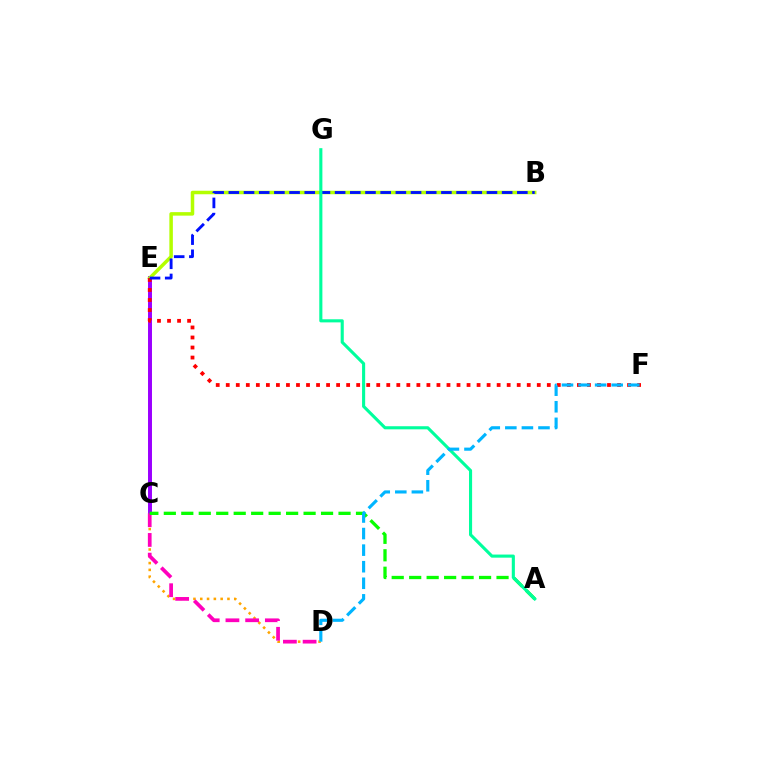{('C', 'E'): [{'color': '#9b00ff', 'line_style': 'solid', 'thickness': 2.85}], ('C', 'D'): [{'color': '#ffa500', 'line_style': 'dotted', 'thickness': 1.85}, {'color': '#ff00bd', 'line_style': 'dashed', 'thickness': 2.68}], ('B', 'E'): [{'color': '#b3ff00', 'line_style': 'solid', 'thickness': 2.52}, {'color': '#0010ff', 'line_style': 'dashed', 'thickness': 2.06}], ('E', 'F'): [{'color': '#ff0000', 'line_style': 'dotted', 'thickness': 2.73}], ('A', 'C'): [{'color': '#08ff00', 'line_style': 'dashed', 'thickness': 2.37}], ('A', 'G'): [{'color': '#00ff9d', 'line_style': 'solid', 'thickness': 2.23}], ('D', 'F'): [{'color': '#00b5ff', 'line_style': 'dashed', 'thickness': 2.25}]}